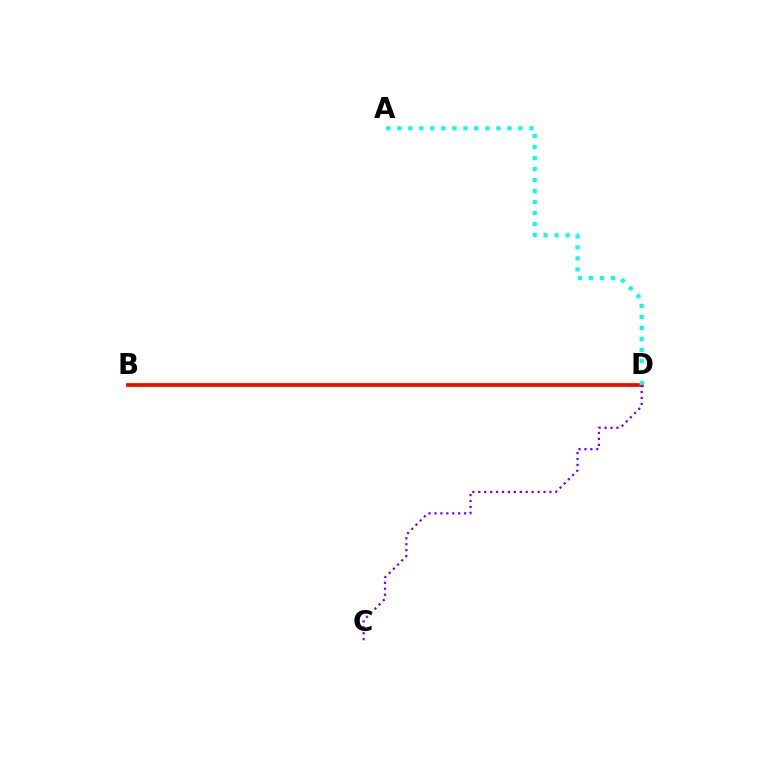{('B', 'D'): [{'color': '#84ff00', 'line_style': 'solid', 'thickness': 2.68}, {'color': '#ff0000', 'line_style': 'solid', 'thickness': 2.59}], ('A', 'D'): [{'color': '#00fff6', 'line_style': 'dotted', 'thickness': 2.99}], ('C', 'D'): [{'color': '#7200ff', 'line_style': 'dotted', 'thickness': 1.61}]}